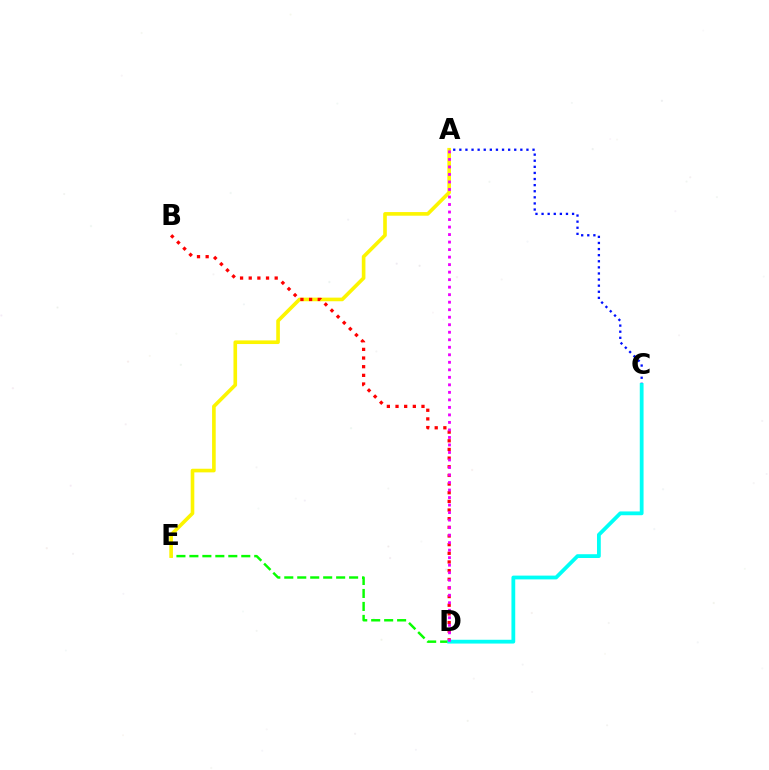{('D', 'E'): [{'color': '#08ff00', 'line_style': 'dashed', 'thickness': 1.76}], ('A', 'E'): [{'color': '#fcf500', 'line_style': 'solid', 'thickness': 2.61}], ('A', 'C'): [{'color': '#0010ff', 'line_style': 'dotted', 'thickness': 1.66}], ('B', 'D'): [{'color': '#ff0000', 'line_style': 'dotted', 'thickness': 2.35}], ('C', 'D'): [{'color': '#00fff6', 'line_style': 'solid', 'thickness': 2.73}], ('A', 'D'): [{'color': '#ee00ff', 'line_style': 'dotted', 'thickness': 2.04}]}